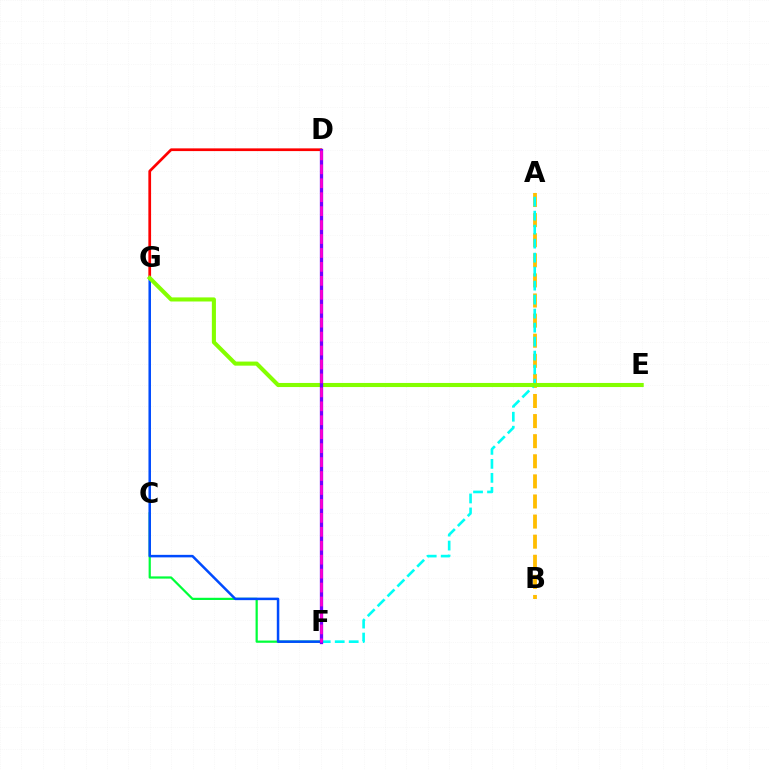{('C', 'F'): [{'color': '#00ff39', 'line_style': 'solid', 'thickness': 1.6}], ('A', 'B'): [{'color': '#ffbd00', 'line_style': 'dashed', 'thickness': 2.73}], ('F', 'G'): [{'color': '#004bff', 'line_style': 'solid', 'thickness': 1.81}], ('A', 'F'): [{'color': '#00fff6', 'line_style': 'dashed', 'thickness': 1.9}], ('D', 'G'): [{'color': '#ff0000', 'line_style': 'solid', 'thickness': 1.96}], ('E', 'G'): [{'color': '#84ff00', 'line_style': 'solid', 'thickness': 2.94}], ('D', 'F'): [{'color': '#7200ff', 'line_style': 'solid', 'thickness': 2.38}, {'color': '#ff00cf', 'line_style': 'dashed', 'thickness': 1.89}]}